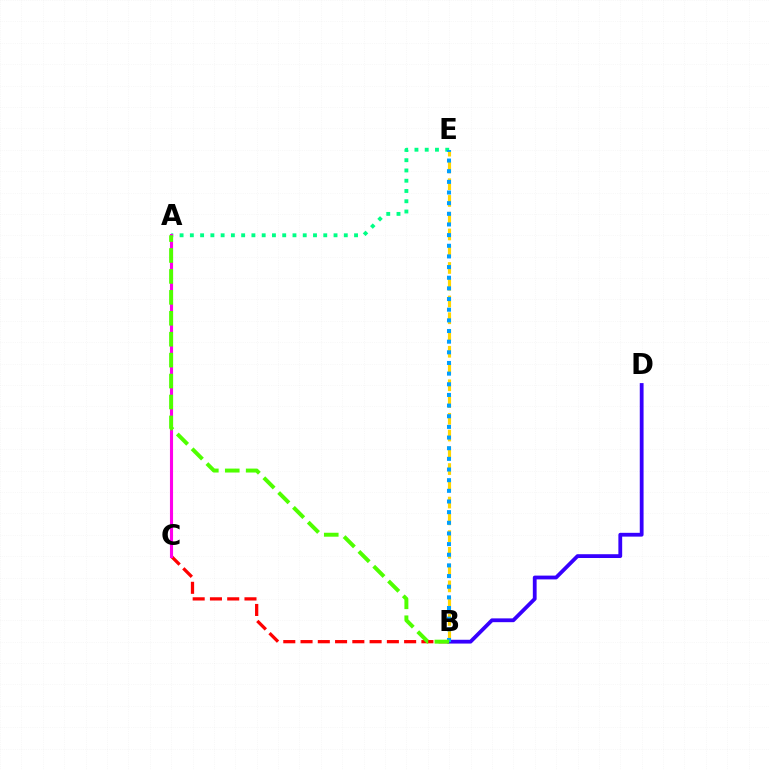{('B', 'C'): [{'color': '#ff0000', 'line_style': 'dashed', 'thickness': 2.35}], ('B', 'E'): [{'color': '#ffd500', 'line_style': 'dashed', 'thickness': 2.28}, {'color': '#009eff', 'line_style': 'dotted', 'thickness': 2.89}], ('A', 'E'): [{'color': '#00ff86', 'line_style': 'dotted', 'thickness': 2.79}], ('B', 'D'): [{'color': '#3700ff', 'line_style': 'solid', 'thickness': 2.73}], ('A', 'C'): [{'color': '#ff00ed', 'line_style': 'solid', 'thickness': 2.23}], ('A', 'B'): [{'color': '#4fff00', 'line_style': 'dashed', 'thickness': 2.84}]}